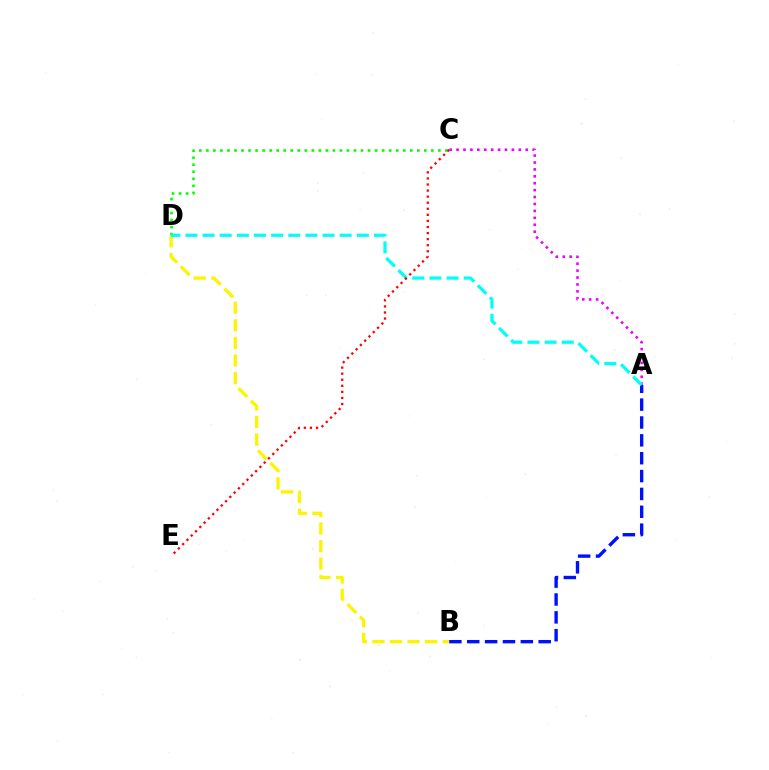{('B', 'D'): [{'color': '#fcf500', 'line_style': 'dashed', 'thickness': 2.39}], ('C', 'D'): [{'color': '#08ff00', 'line_style': 'dotted', 'thickness': 1.91}], ('A', 'C'): [{'color': '#ee00ff', 'line_style': 'dotted', 'thickness': 1.88}], ('A', 'B'): [{'color': '#0010ff', 'line_style': 'dashed', 'thickness': 2.43}], ('A', 'D'): [{'color': '#00fff6', 'line_style': 'dashed', 'thickness': 2.33}], ('C', 'E'): [{'color': '#ff0000', 'line_style': 'dotted', 'thickness': 1.65}]}